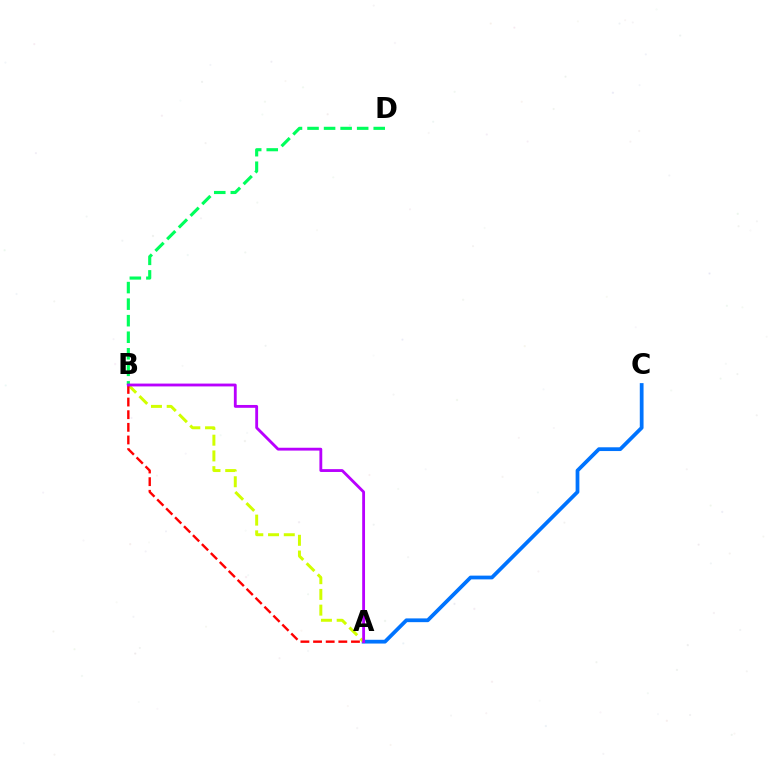{('A', 'C'): [{'color': '#0074ff', 'line_style': 'solid', 'thickness': 2.71}], ('B', 'D'): [{'color': '#00ff5c', 'line_style': 'dashed', 'thickness': 2.25}], ('A', 'B'): [{'color': '#d1ff00', 'line_style': 'dashed', 'thickness': 2.14}, {'color': '#ff0000', 'line_style': 'dashed', 'thickness': 1.72}, {'color': '#b900ff', 'line_style': 'solid', 'thickness': 2.04}]}